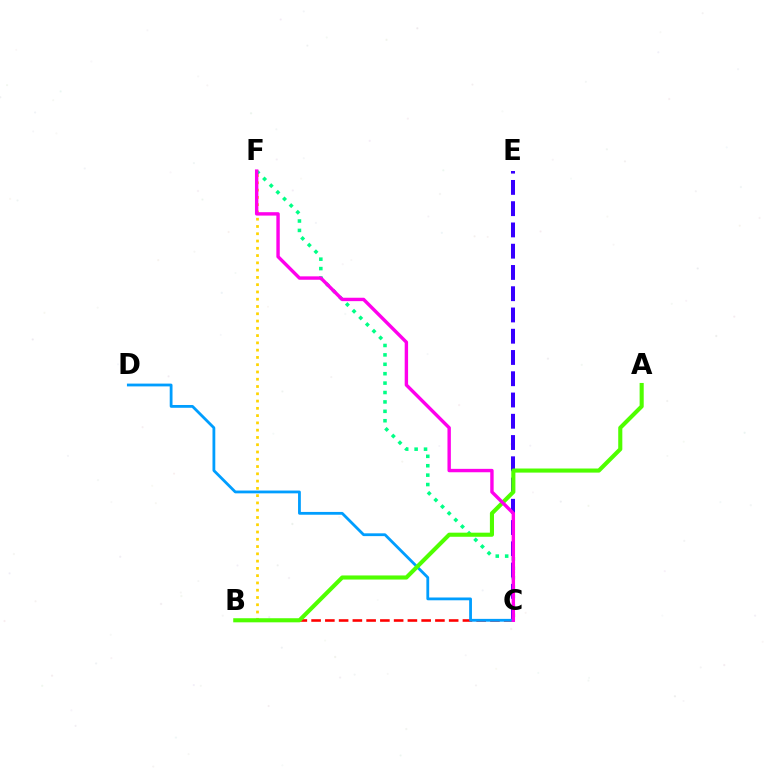{('C', 'F'): [{'color': '#00ff86', 'line_style': 'dotted', 'thickness': 2.56}, {'color': '#ff00ed', 'line_style': 'solid', 'thickness': 2.45}], ('C', 'E'): [{'color': '#3700ff', 'line_style': 'dashed', 'thickness': 2.89}], ('B', 'C'): [{'color': '#ff0000', 'line_style': 'dashed', 'thickness': 1.87}], ('C', 'D'): [{'color': '#009eff', 'line_style': 'solid', 'thickness': 2.01}], ('B', 'F'): [{'color': '#ffd500', 'line_style': 'dotted', 'thickness': 1.98}], ('A', 'B'): [{'color': '#4fff00', 'line_style': 'solid', 'thickness': 2.95}]}